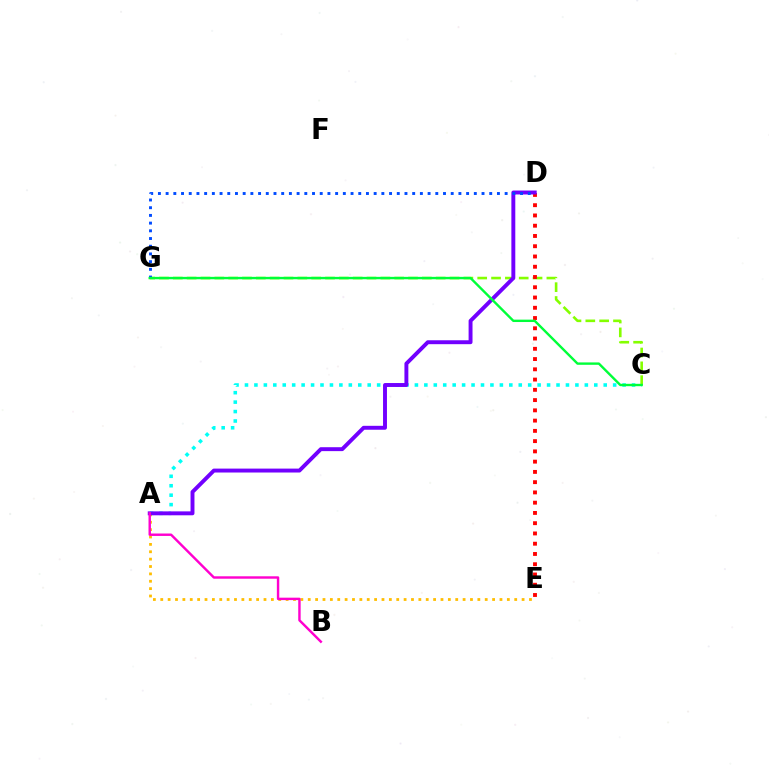{('A', 'C'): [{'color': '#00fff6', 'line_style': 'dotted', 'thickness': 2.56}], ('A', 'E'): [{'color': '#ffbd00', 'line_style': 'dotted', 'thickness': 2.0}], ('C', 'G'): [{'color': '#84ff00', 'line_style': 'dashed', 'thickness': 1.88}, {'color': '#00ff39', 'line_style': 'solid', 'thickness': 1.72}], ('D', 'E'): [{'color': '#ff0000', 'line_style': 'dotted', 'thickness': 2.79}], ('A', 'D'): [{'color': '#7200ff', 'line_style': 'solid', 'thickness': 2.82}], ('A', 'B'): [{'color': '#ff00cf', 'line_style': 'solid', 'thickness': 1.75}], ('D', 'G'): [{'color': '#004bff', 'line_style': 'dotted', 'thickness': 2.09}]}